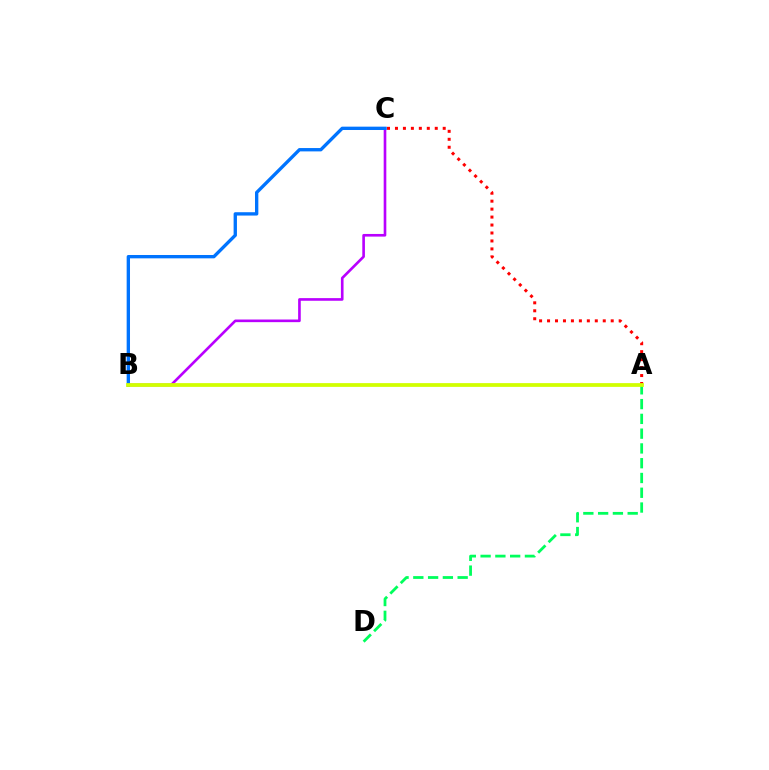{('A', 'D'): [{'color': '#00ff5c', 'line_style': 'dashed', 'thickness': 2.01}], ('A', 'C'): [{'color': '#ff0000', 'line_style': 'dotted', 'thickness': 2.16}], ('B', 'C'): [{'color': '#b900ff', 'line_style': 'solid', 'thickness': 1.9}, {'color': '#0074ff', 'line_style': 'solid', 'thickness': 2.41}], ('A', 'B'): [{'color': '#d1ff00', 'line_style': 'solid', 'thickness': 2.71}]}